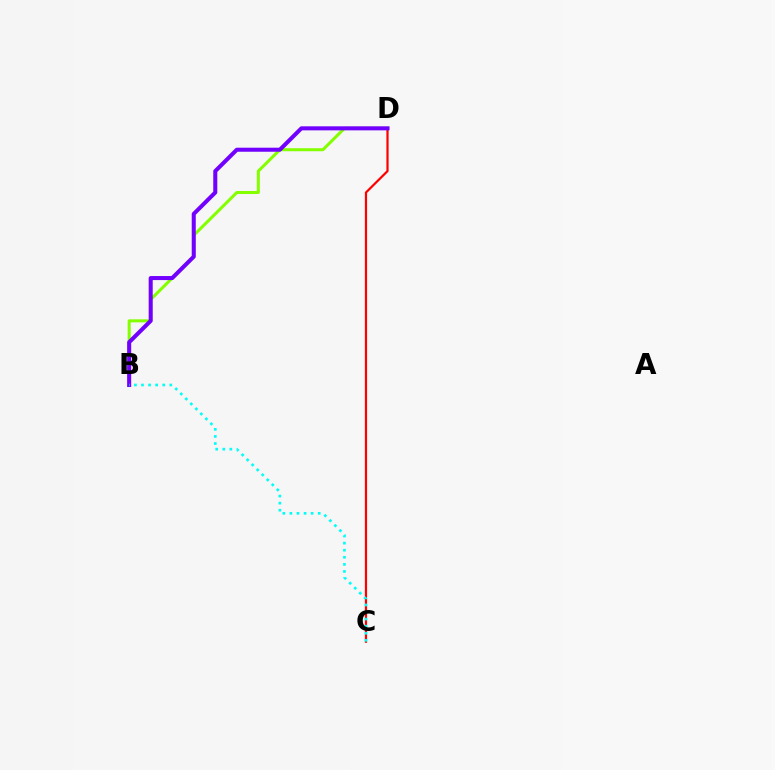{('B', 'D'): [{'color': '#84ff00', 'line_style': 'solid', 'thickness': 2.18}, {'color': '#7200ff', 'line_style': 'solid', 'thickness': 2.91}], ('C', 'D'): [{'color': '#ff0000', 'line_style': 'solid', 'thickness': 1.6}], ('B', 'C'): [{'color': '#00fff6', 'line_style': 'dotted', 'thickness': 1.92}]}